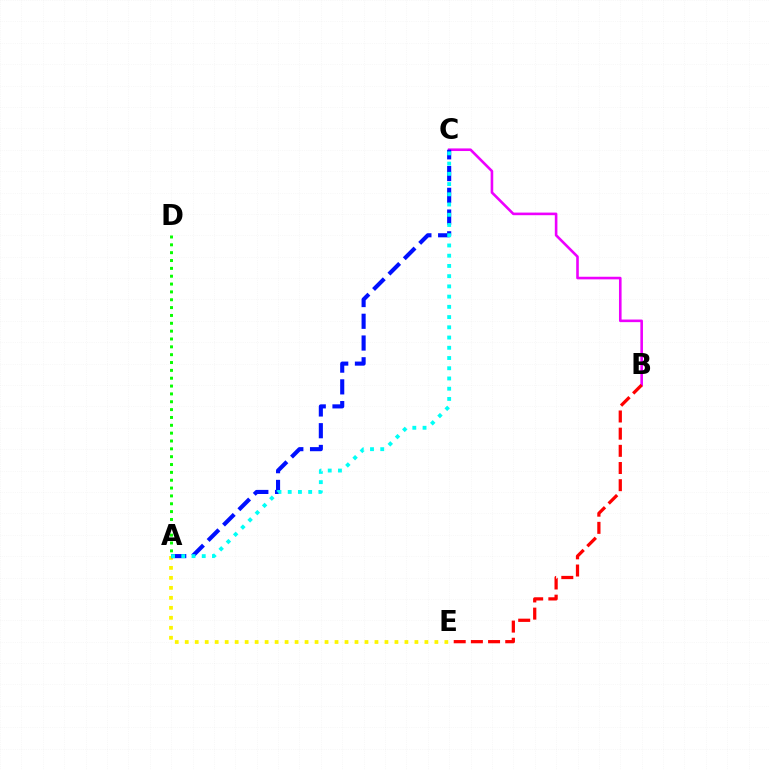{('A', 'E'): [{'color': '#fcf500', 'line_style': 'dotted', 'thickness': 2.71}], ('B', 'C'): [{'color': '#ee00ff', 'line_style': 'solid', 'thickness': 1.88}], ('A', 'C'): [{'color': '#0010ff', 'line_style': 'dashed', 'thickness': 2.95}, {'color': '#00fff6', 'line_style': 'dotted', 'thickness': 2.78}], ('A', 'D'): [{'color': '#08ff00', 'line_style': 'dotted', 'thickness': 2.13}], ('B', 'E'): [{'color': '#ff0000', 'line_style': 'dashed', 'thickness': 2.33}]}